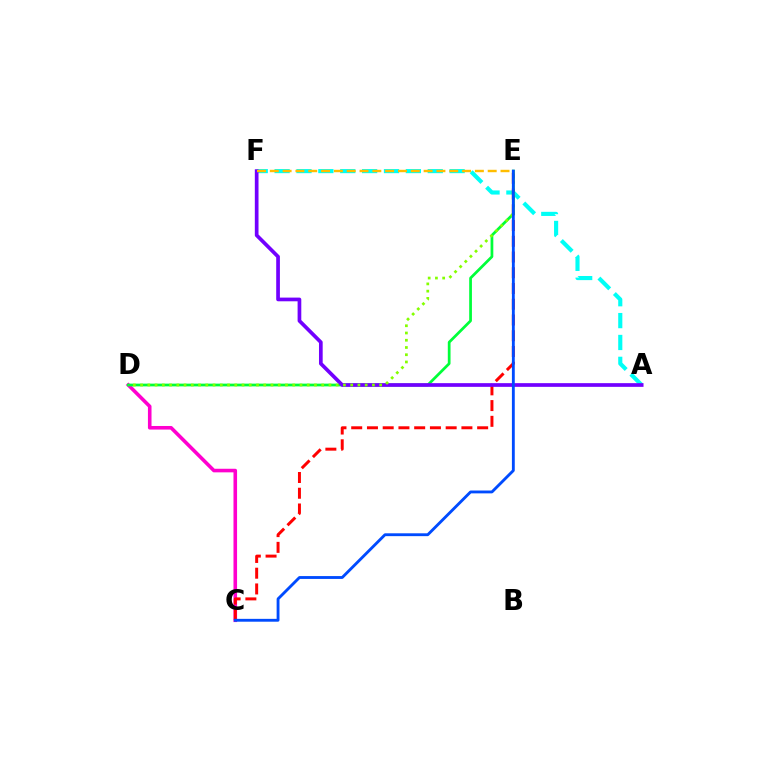{('C', 'D'): [{'color': '#ff00cf', 'line_style': 'solid', 'thickness': 2.58}], ('A', 'F'): [{'color': '#00fff6', 'line_style': 'dashed', 'thickness': 2.97}, {'color': '#7200ff', 'line_style': 'solid', 'thickness': 2.66}], ('C', 'E'): [{'color': '#ff0000', 'line_style': 'dashed', 'thickness': 2.14}, {'color': '#004bff', 'line_style': 'solid', 'thickness': 2.05}], ('D', 'E'): [{'color': '#00ff39', 'line_style': 'solid', 'thickness': 1.97}, {'color': '#84ff00', 'line_style': 'dotted', 'thickness': 1.97}], ('E', 'F'): [{'color': '#ffbd00', 'line_style': 'dashed', 'thickness': 1.74}]}